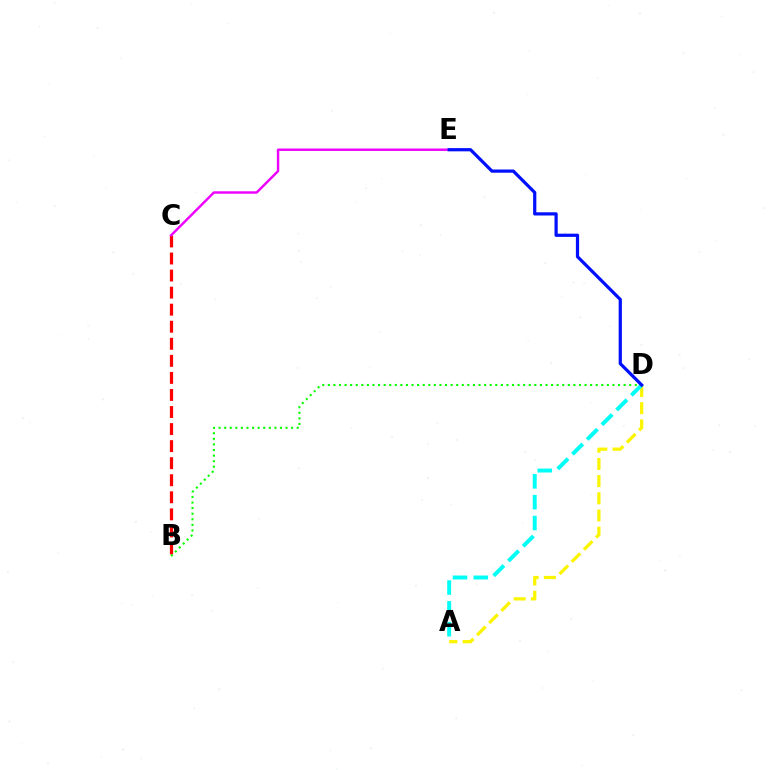{('B', 'C'): [{'color': '#ff0000', 'line_style': 'dashed', 'thickness': 2.32}], ('A', 'D'): [{'color': '#fcf500', 'line_style': 'dashed', 'thickness': 2.34}, {'color': '#00fff6', 'line_style': 'dashed', 'thickness': 2.83}], ('B', 'D'): [{'color': '#08ff00', 'line_style': 'dotted', 'thickness': 1.52}], ('C', 'E'): [{'color': '#ee00ff', 'line_style': 'solid', 'thickness': 1.75}], ('D', 'E'): [{'color': '#0010ff', 'line_style': 'solid', 'thickness': 2.32}]}